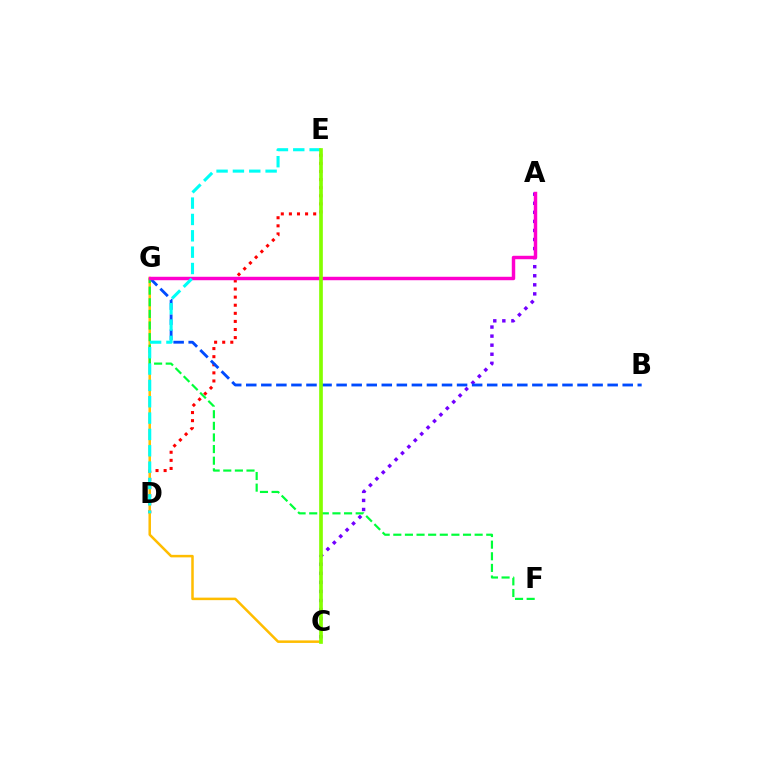{('D', 'E'): [{'color': '#ff0000', 'line_style': 'dotted', 'thickness': 2.2}, {'color': '#00fff6', 'line_style': 'dashed', 'thickness': 2.22}], ('A', 'C'): [{'color': '#7200ff', 'line_style': 'dotted', 'thickness': 2.46}], ('C', 'G'): [{'color': '#ffbd00', 'line_style': 'solid', 'thickness': 1.81}], ('B', 'G'): [{'color': '#004bff', 'line_style': 'dashed', 'thickness': 2.05}], ('F', 'G'): [{'color': '#00ff39', 'line_style': 'dashed', 'thickness': 1.58}], ('A', 'G'): [{'color': '#ff00cf', 'line_style': 'solid', 'thickness': 2.48}], ('C', 'E'): [{'color': '#84ff00', 'line_style': 'solid', 'thickness': 2.65}]}